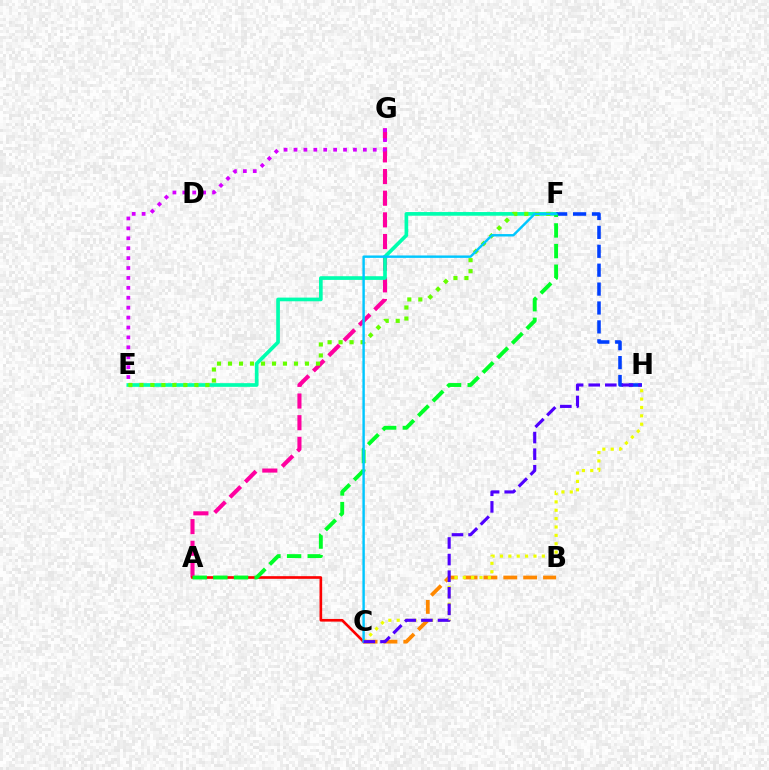{('A', 'G'): [{'color': '#ff00a0', 'line_style': 'dashed', 'thickness': 2.94}], ('B', 'C'): [{'color': '#ff8800', 'line_style': 'dashed', 'thickness': 2.7}], ('E', 'F'): [{'color': '#00ffaf', 'line_style': 'solid', 'thickness': 2.65}, {'color': '#66ff00', 'line_style': 'dotted', 'thickness': 2.99}], ('F', 'H'): [{'color': '#003fff', 'line_style': 'dashed', 'thickness': 2.57}], ('A', 'C'): [{'color': '#ff0000', 'line_style': 'solid', 'thickness': 1.91}], ('A', 'F'): [{'color': '#00ff27', 'line_style': 'dashed', 'thickness': 2.81}], ('C', 'H'): [{'color': '#eeff00', 'line_style': 'dotted', 'thickness': 2.27}, {'color': '#4f00ff', 'line_style': 'dashed', 'thickness': 2.25}], ('C', 'F'): [{'color': '#00c7ff', 'line_style': 'solid', 'thickness': 1.74}], ('E', 'G'): [{'color': '#d600ff', 'line_style': 'dotted', 'thickness': 2.69}]}